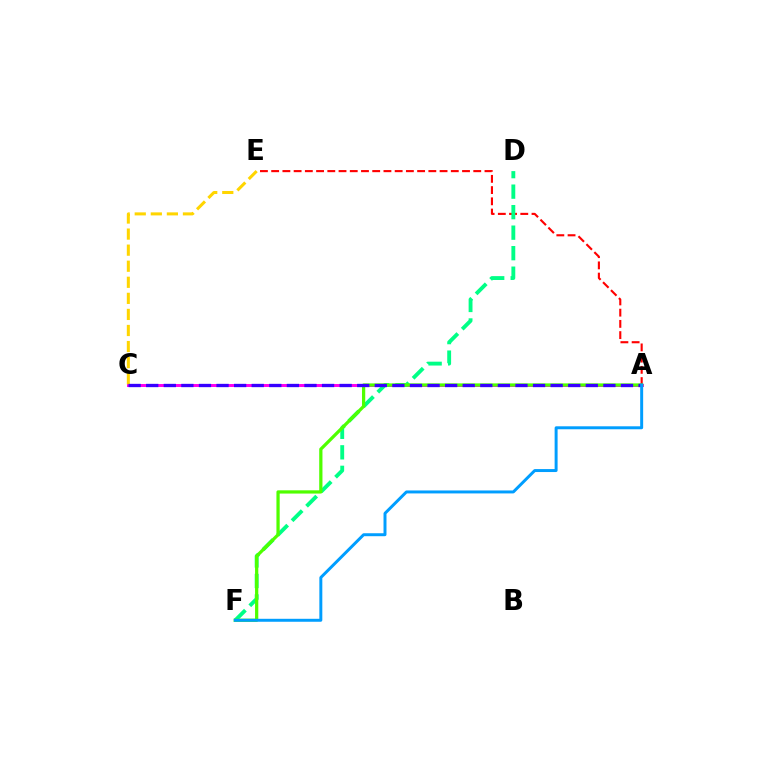{('A', 'E'): [{'color': '#ff0000', 'line_style': 'dashed', 'thickness': 1.53}], ('A', 'C'): [{'color': '#ff00ed', 'line_style': 'solid', 'thickness': 2.14}, {'color': '#3700ff', 'line_style': 'dashed', 'thickness': 2.39}], ('D', 'F'): [{'color': '#00ff86', 'line_style': 'dashed', 'thickness': 2.79}], ('A', 'F'): [{'color': '#4fff00', 'line_style': 'solid', 'thickness': 2.34}, {'color': '#009eff', 'line_style': 'solid', 'thickness': 2.13}], ('C', 'E'): [{'color': '#ffd500', 'line_style': 'dashed', 'thickness': 2.18}]}